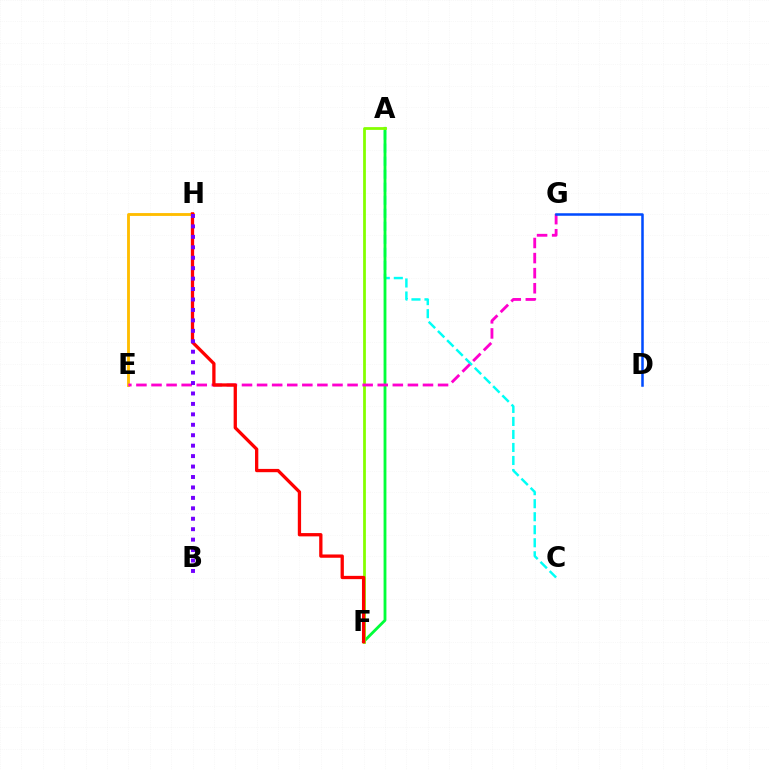{('E', 'H'): [{'color': '#ffbd00', 'line_style': 'solid', 'thickness': 2.06}], ('A', 'C'): [{'color': '#00fff6', 'line_style': 'dashed', 'thickness': 1.77}], ('A', 'F'): [{'color': '#00ff39', 'line_style': 'solid', 'thickness': 2.04}, {'color': '#84ff00', 'line_style': 'solid', 'thickness': 1.99}], ('E', 'G'): [{'color': '#ff00cf', 'line_style': 'dashed', 'thickness': 2.05}], ('F', 'H'): [{'color': '#ff0000', 'line_style': 'solid', 'thickness': 2.37}], ('D', 'G'): [{'color': '#004bff', 'line_style': 'solid', 'thickness': 1.82}], ('B', 'H'): [{'color': '#7200ff', 'line_style': 'dotted', 'thickness': 2.84}]}